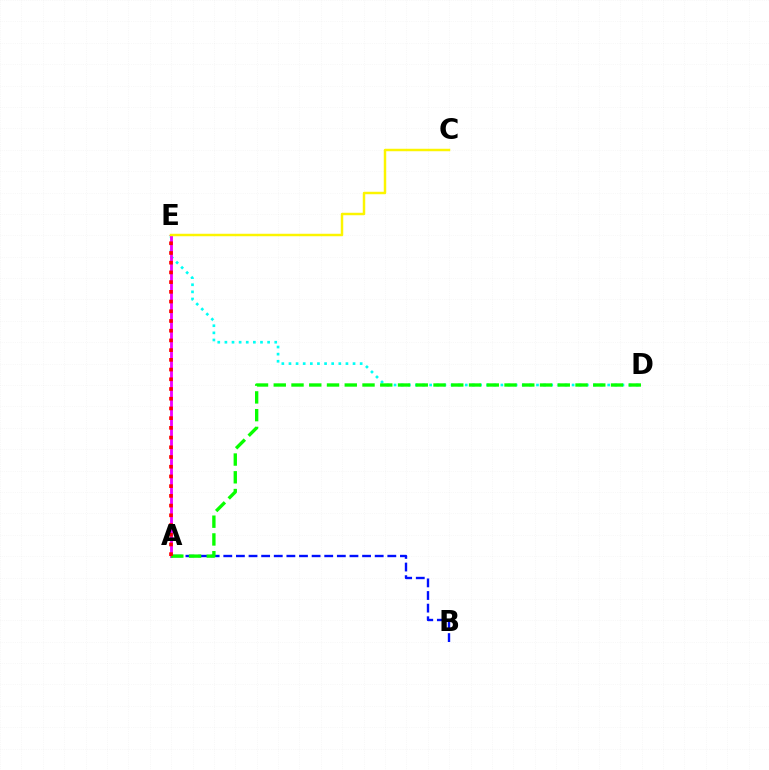{('A', 'B'): [{'color': '#0010ff', 'line_style': 'dashed', 'thickness': 1.71}], ('D', 'E'): [{'color': '#00fff6', 'line_style': 'dotted', 'thickness': 1.93}], ('A', 'E'): [{'color': '#ee00ff', 'line_style': 'solid', 'thickness': 2.04}, {'color': '#ff0000', 'line_style': 'dotted', 'thickness': 2.64}], ('A', 'D'): [{'color': '#08ff00', 'line_style': 'dashed', 'thickness': 2.41}], ('C', 'E'): [{'color': '#fcf500', 'line_style': 'solid', 'thickness': 1.78}]}